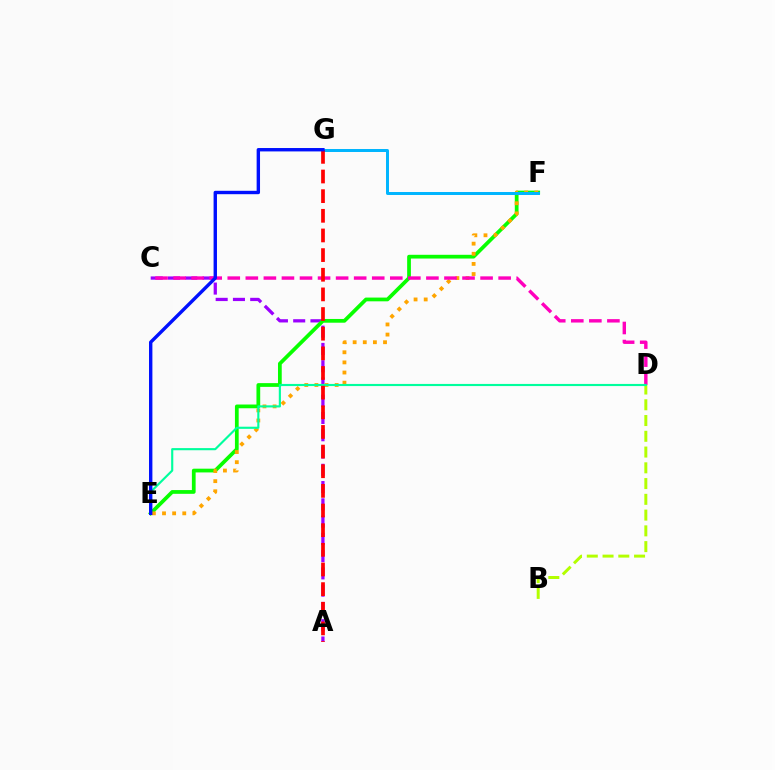{('A', 'C'): [{'color': '#9b00ff', 'line_style': 'dashed', 'thickness': 2.35}], ('E', 'F'): [{'color': '#08ff00', 'line_style': 'solid', 'thickness': 2.69}, {'color': '#ffa500', 'line_style': 'dotted', 'thickness': 2.75}], ('B', 'D'): [{'color': '#b3ff00', 'line_style': 'dashed', 'thickness': 2.14}], ('F', 'G'): [{'color': '#00b5ff', 'line_style': 'solid', 'thickness': 2.15}], ('C', 'D'): [{'color': '#ff00bd', 'line_style': 'dashed', 'thickness': 2.45}], ('D', 'E'): [{'color': '#00ff9d', 'line_style': 'solid', 'thickness': 1.54}], ('A', 'G'): [{'color': '#ff0000', 'line_style': 'dashed', 'thickness': 2.67}], ('E', 'G'): [{'color': '#0010ff', 'line_style': 'solid', 'thickness': 2.44}]}